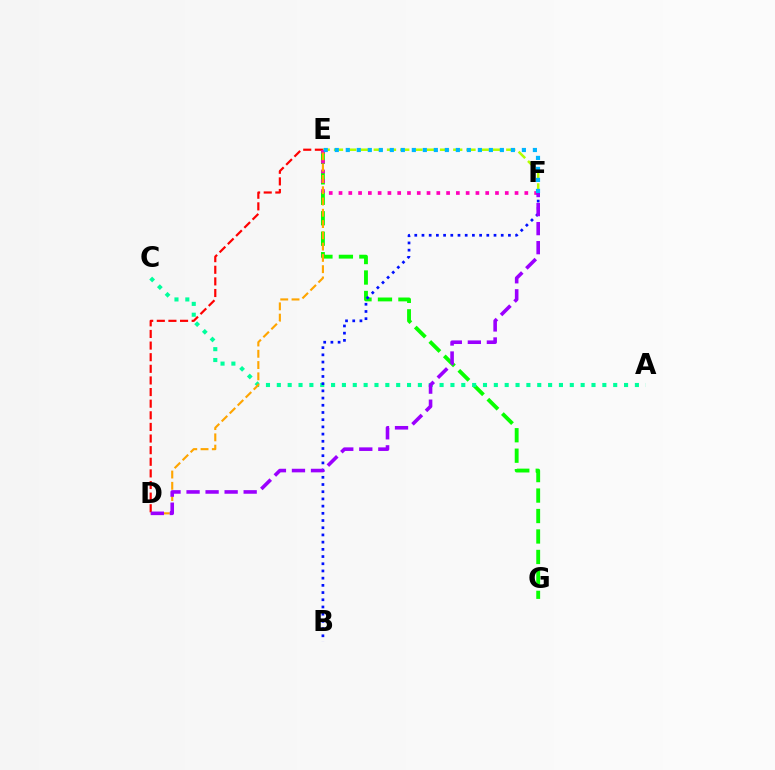{('E', 'G'): [{'color': '#08ff00', 'line_style': 'dashed', 'thickness': 2.78}], ('A', 'C'): [{'color': '#00ff9d', 'line_style': 'dotted', 'thickness': 2.95}], ('E', 'F'): [{'color': '#b3ff00', 'line_style': 'dashed', 'thickness': 1.8}, {'color': '#ff00bd', 'line_style': 'dotted', 'thickness': 2.66}, {'color': '#00b5ff', 'line_style': 'dotted', 'thickness': 2.99}], ('D', 'E'): [{'color': '#ff0000', 'line_style': 'dashed', 'thickness': 1.58}, {'color': '#ffa500', 'line_style': 'dashed', 'thickness': 1.53}], ('B', 'F'): [{'color': '#0010ff', 'line_style': 'dotted', 'thickness': 1.96}], ('D', 'F'): [{'color': '#9b00ff', 'line_style': 'dashed', 'thickness': 2.59}]}